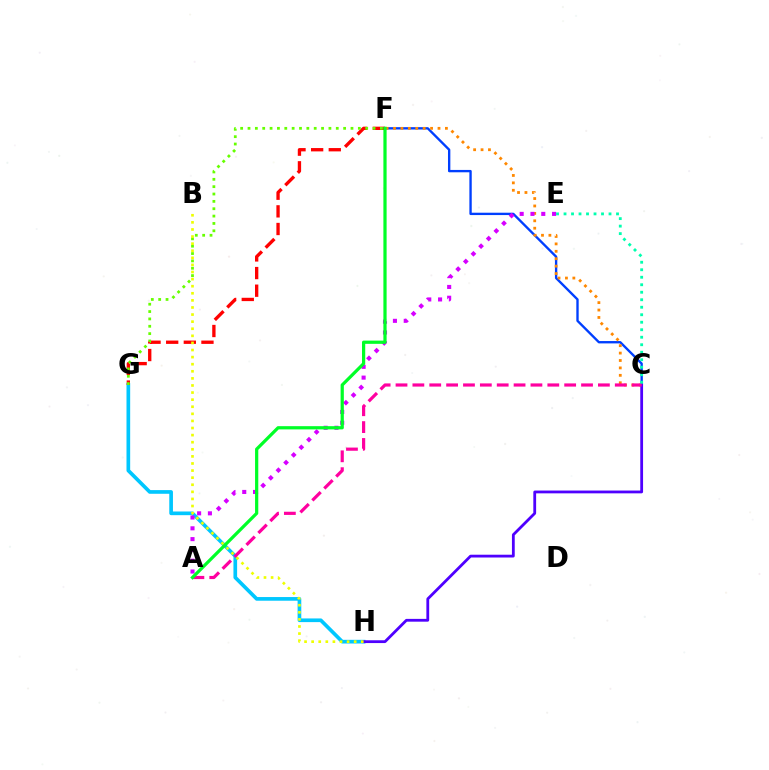{('C', 'F'): [{'color': '#003fff', 'line_style': 'solid', 'thickness': 1.7}, {'color': '#ff8800', 'line_style': 'dotted', 'thickness': 2.01}], ('G', 'H'): [{'color': '#00c7ff', 'line_style': 'solid', 'thickness': 2.65}], ('F', 'G'): [{'color': '#ff0000', 'line_style': 'dashed', 'thickness': 2.4}, {'color': '#66ff00', 'line_style': 'dotted', 'thickness': 2.0}], ('A', 'E'): [{'color': '#d600ff', 'line_style': 'dotted', 'thickness': 2.93}], ('C', 'H'): [{'color': '#4f00ff', 'line_style': 'solid', 'thickness': 2.01}], ('A', 'C'): [{'color': '#ff00a0', 'line_style': 'dashed', 'thickness': 2.29}], ('C', 'E'): [{'color': '#00ffaf', 'line_style': 'dotted', 'thickness': 2.04}], ('A', 'F'): [{'color': '#00ff27', 'line_style': 'solid', 'thickness': 2.32}], ('B', 'H'): [{'color': '#eeff00', 'line_style': 'dotted', 'thickness': 1.93}]}